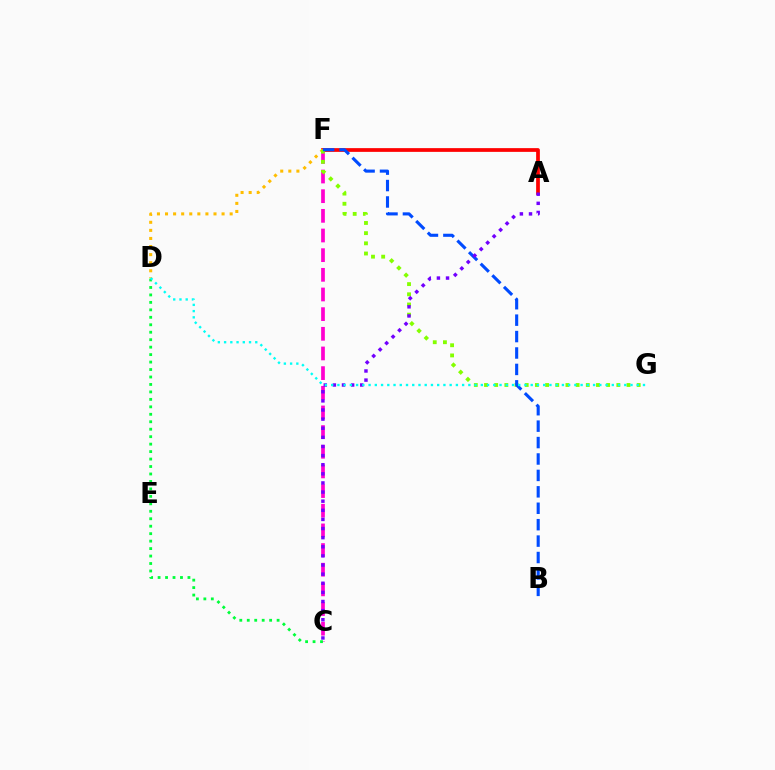{('C', 'F'): [{'color': '#ff00cf', 'line_style': 'dashed', 'thickness': 2.67}], ('A', 'F'): [{'color': '#ff0000', 'line_style': 'solid', 'thickness': 2.69}], ('C', 'D'): [{'color': '#00ff39', 'line_style': 'dotted', 'thickness': 2.03}], ('D', 'F'): [{'color': '#ffbd00', 'line_style': 'dotted', 'thickness': 2.2}], ('F', 'G'): [{'color': '#84ff00', 'line_style': 'dotted', 'thickness': 2.77}], ('B', 'F'): [{'color': '#004bff', 'line_style': 'dashed', 'thickness': 2.23}], ('A', 'C'): [{'color': '#7200ff', 'line_style': 'dotted', 'thickness': 2.48}], ('D', 'G'): [{'color': '#00fff6', 'line_style': 'dotted', 'thickness': 1.69}]}